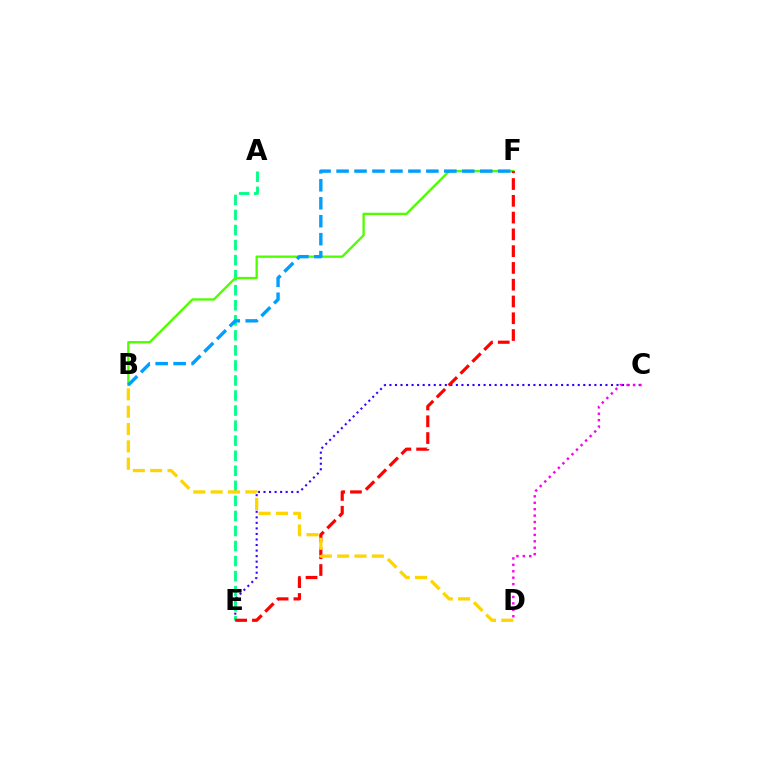{('C', 'E'): [{'color': '#3700ff', 'line_style': 'dotted', 'thickness': 1.5}], ('A', 'E'): [{'color': '#00ff86', 'line_style': 'dashed', 'thickness': 2.04}], ('B', 'F'): [{'color': '#4fff00', 'line_style': 'solid', 'thickness': 1.68}, {'color': '#009eff', 'line_style': 'dashed', 'thickness': 2.44}], ('E', 'F'): [{'color': '#ff0000', 'line_style': 'dashed', 'thickness': 2.28}], ('C', 'D'): [{'color': '#ff00ed', 'line_style': 'dotted', 'thickness': 1.74}], ('B', 'D'): [{'color': '#ffd500', 'line_style': 'dashed', 'thickness': 2.36}]}